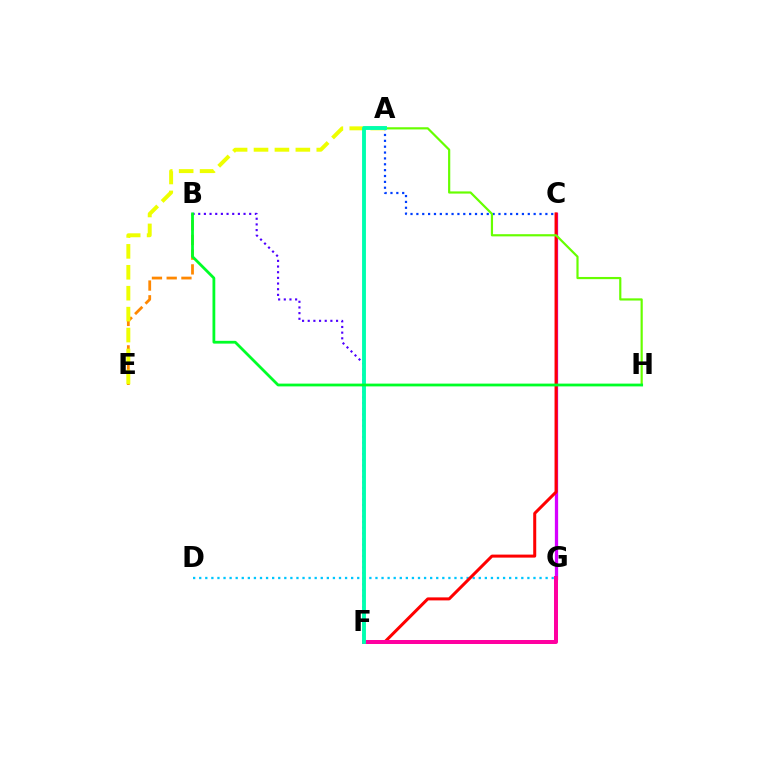{('D', 'G'): [{'color': '#00c7ff', 'line_style': 'dotted', 'thickness': 1.65}], ('B', 'E'): [{'color': '#ff8800', 'line_style': 'dashed', 'thickness': 2.0}], ('C', 'G'): [{'color': '#d600ff', 'line_style': 'solid', 'thickness': 2.36}], ('A', 'C'): [{'color': '#003fff', 'line_style': 'dotted', 'thickness': 1.59}], ('A', 'E'): [{'color': '#eeff00', 'line_style': 'dashed', 'thickness': 2.84}], ('C', 'F'): [{'color': '#ff0000', 'line_style': 'solid', 'thickness': 2.17}], ('F', 'G'): [{'color': '#ff00a0', 'line_style': 'solid', 'thickness': 2.87}], ('A', 'H'): [{'color': '#66ff00', 'line_style': 'solid', 'thickness': 1.58}], ('B', 'F'): [{'color': '#4f00ff', 'line_style': 'dotted', 'thickness': 1.54}], ('A', 'F'): [{'color': '#00ffaf', 'line_style': 'solid', 'thickness': 2.79}], ('B', 'H'): [{'color': '#00ff27', 'line_style': 'solid', 'thickness': 2.0}]}